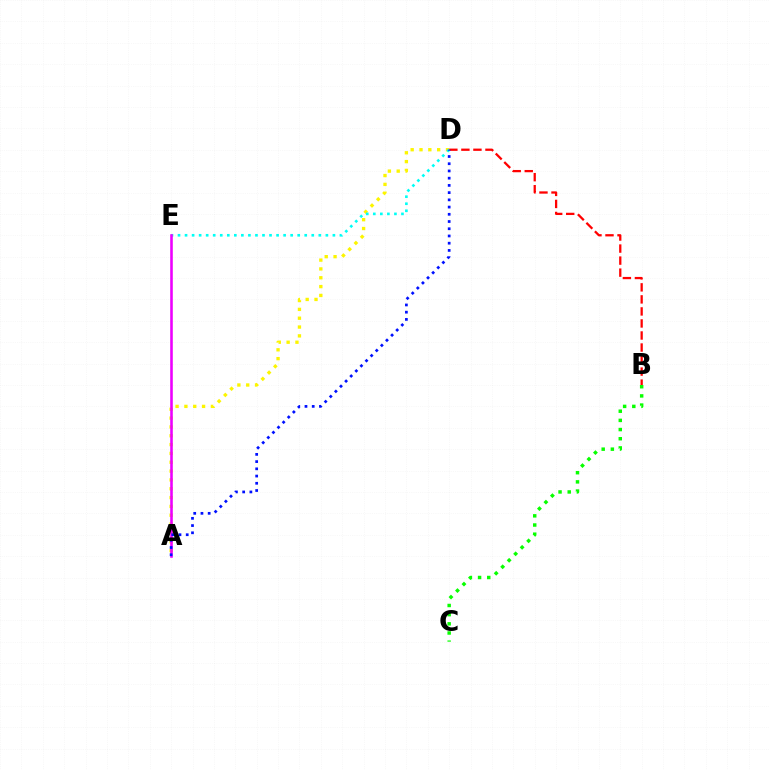{('A', 'D'): [{'color': '#fcf500', 'line_style': 'dotted', 'thickness': 2.4}, {'color': '#0010ff', 'line_style': 'dotted', 'thickness': 1.96}], ('B', 'D'): [{'color': '#ff0000', 'line_style': 'dashed', 'thickness': 1.63}], ('D', 'E'): [{'color': '#00fff6', 'line_style': 'dotted', 'thickness': 1.91}], ('B', 'C'): [{'color': '#08ff00', 'line_style': 'dotted', 'thickness': 2.49}], ('A', 'E'): [{'color': '#ee00ff', 'line_style': 'solid', 'thickness': 1.86}]}